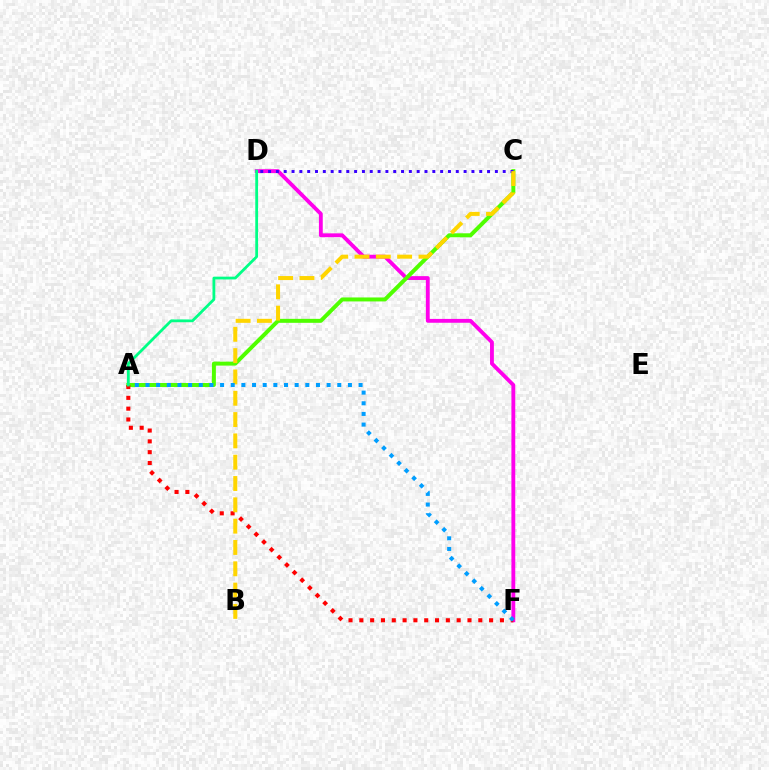{('D', 'F'): [{'color': '#ff00ed', 'line_style': 'solid', 'thickness': 2.77}], ('A', 'C'): [{'color': '#4fff00', 'line_style': 'solid', 'thickness': 2.86}], ('A', 'F'): [{'color': '#ff0000', 'line_style': 'dotted', 'thickness': 2.94}, {'color': '#009eff', 'line_style': 'dotted', 'thickness': 2.89}], ('C', 'D'): [{'color': '#3700ff', 'line_style': 'dotted', 'thickness': 2.12}], ('B', 'C'): [{'color': '#ffd500', 'line_style': 'dashed', 'thickness': 2.9}], ('A', 'D'): [{'color': '#00ff86', 'line_style': 'solid', 'thickness': 2.01}]}